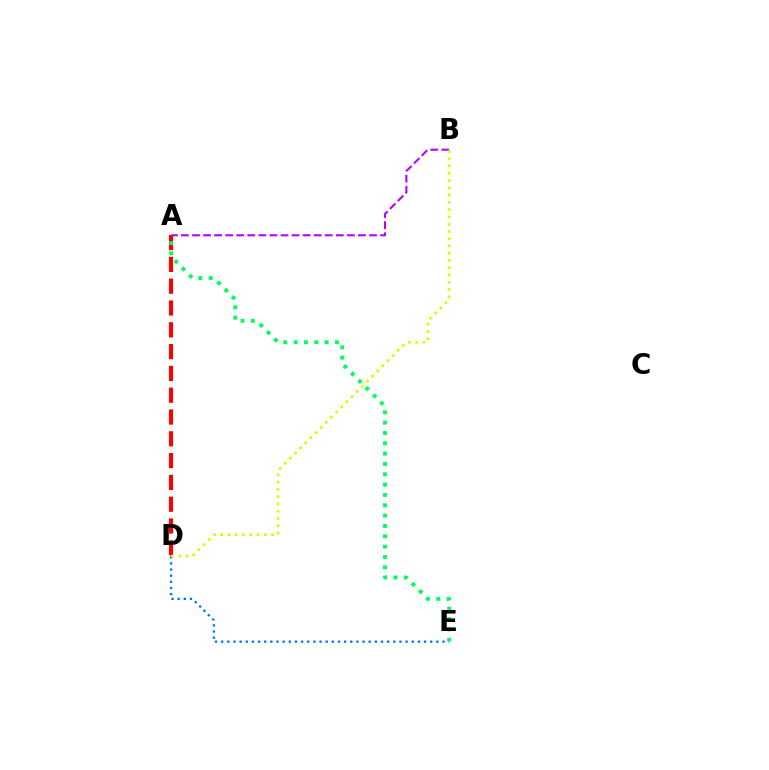{('A', 'B'): [{'color': '#b900ff', 'line_style': 'dashed', 'thickness': 1.5}], ('D', 'E'): [{'color': '#0074ff', 'line_style': 'dotted', 'thickness': 1.67}], ('A', 'D'): [{'color': '#ff0000', 'line_style': 'dashed', 'thickness': 2.96}], ('A', 'E'): [{'color': '#00ff5c', 'line_style': 'dotted', 'thickness': 2.81}], ('B', 'D'): [{'color': '#d1ff00', 'line_style': 'dotted', 'thickness': 1.97}]}